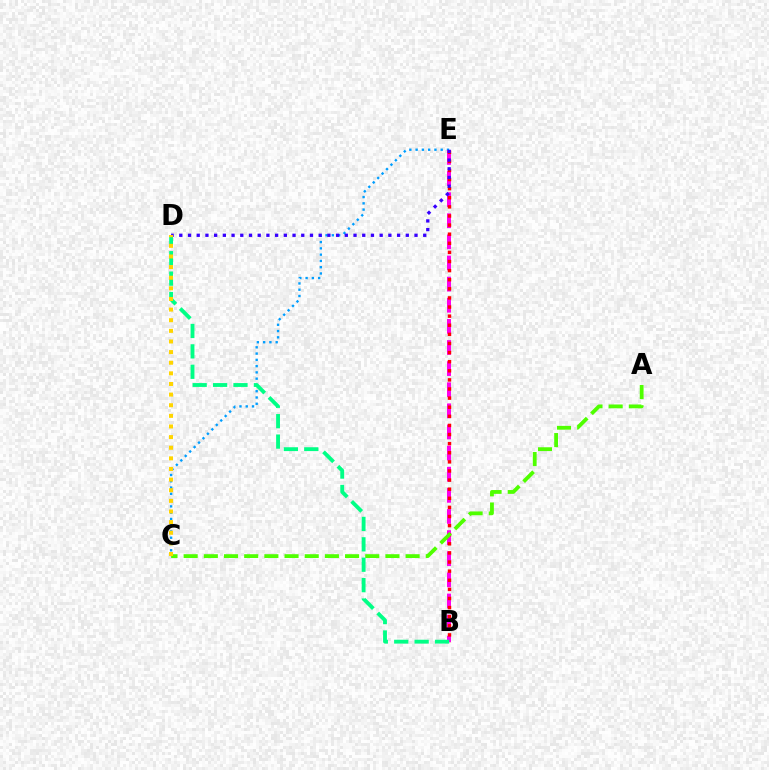{('C', 'E'): [{'color': '#009eff', 'line_style': 'dotted', 'thickness': 1.7}], ('B', 'E'): [{'color': '#ff00ed', 'line_style': 'dashed', 'thickness': 2.87}, {'color': '#ff0000', 'line_style': 'dotted', 'thickness': 2.47}], ('A', 'C'): [{'color': '#4fff00', 'line_style': 'dashed', 'thickness': 2.74}], ('D', 'E'): [{'color': '#3700ff', 'line_style': 'dotted', 'thickness': 2.37}], ('B', 'D'): [{'color': '#00ff86', 'line_style': 'dashed', 'thickness': 2.77}], ('C', 'D'): [{'color': '#ffd500', 'line_style': 'dotted', 'thickness': 2.89}]}